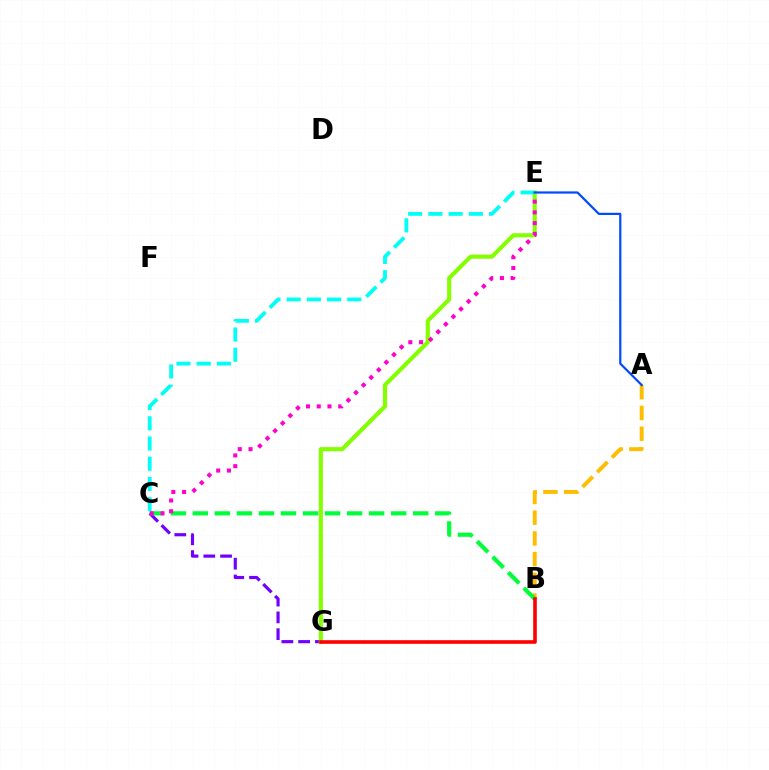{('C', 'G'): [{'color': '#7200ff', 'line_style': 'dashed', 'thickness': 2.28}], ('E', 'G'): [{'color': '#84ff00', 'line_style': 'solid', 'thickness': 2.96}], ('C', 'E'): [{'color': '#00fff6', 'line_style': 'dashed', 'thickness': 2.75}, {'color': '#ff00cf', 'line_style': 'dotted', 'thickness': 2.92}], ('A', 'B'): [{'color': '#ffbd00', 'line_style': 'dashed', 'thickness': 2.82}], ('B', 'C'): [{'color': '#00ff39', 'line_style': 'dashed', 'thickness': 2.99}], ('A', 'E'): [{'color': '#004bff', 'line_style': 'solid', 'thickness': 1.59}], ('B', 'G'): [{'color': '#ff0000', 'line_style': 'solid', 'thickness': 2.6}]}